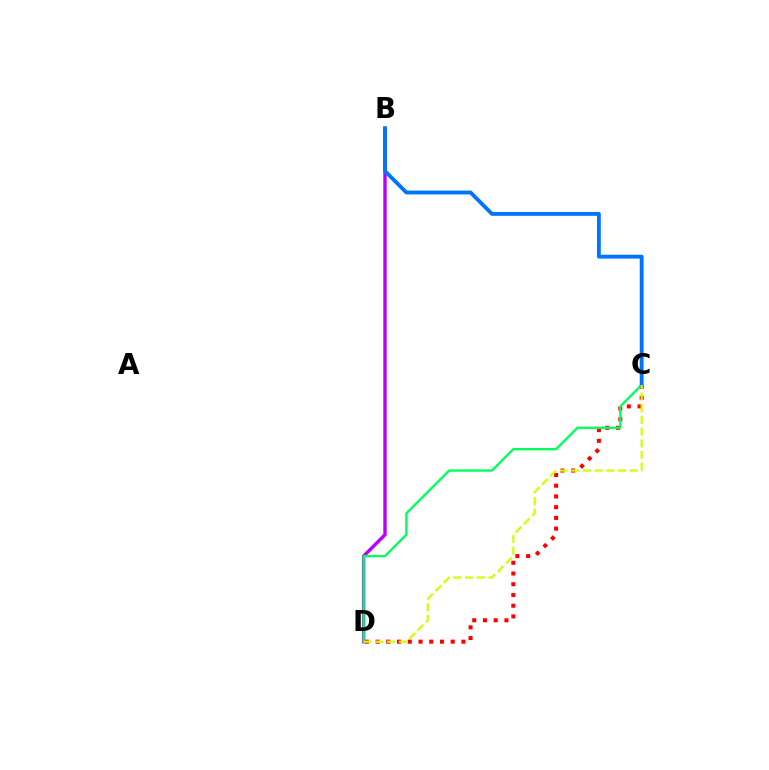{('C', 'D'): [{'color': '#ff0000', 'line_style': 'dotted', 'thickness': 2.92}, {'color': '#00ff5c', 'line_style': 'solid', 'thickness': 1.68}, {'color': '#d1ff00', 'line_style': 'dashed', 'thickness': 1.59}], ('B', 'D'): [{'color': '#b900ff', 'line_style': 'solid', 'thickness': 2.44}], ('B', 'C'): [{'color': '#0074ff', 'line_style': 'solid', 'thickness': 2.78}]}